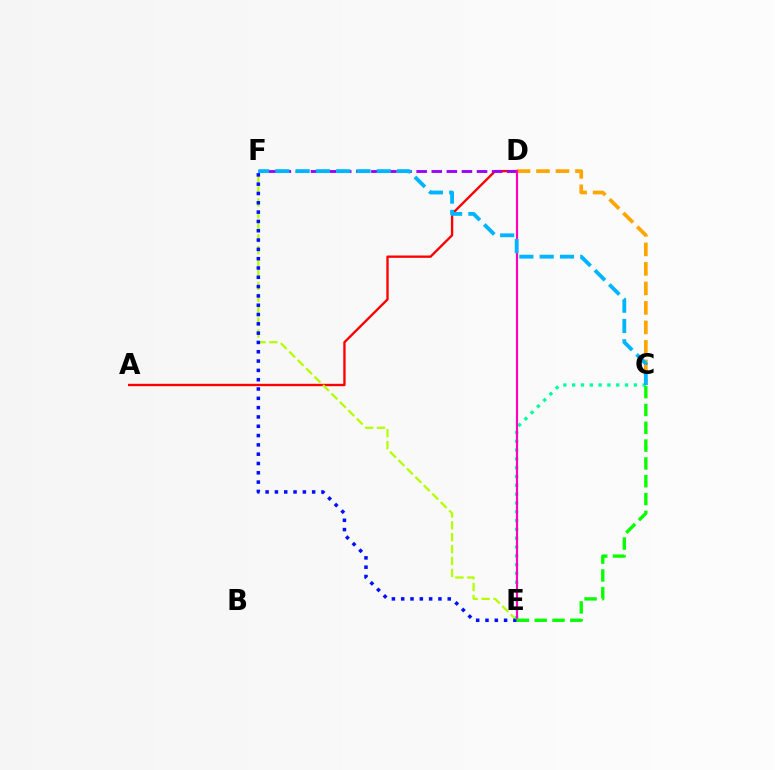{('A', 'D'): [{'color': '#ff0000', 'line_style': 'solid', 'thickness': 1.69}], ('E', 'F'): [{'color': '#b3ff00', 'line_style': 'dashed', 'thickness': 1.62}, {'color': '#0010ff', 'line_style': 'dotted', 'thickness': 2.53}], ('C', 'D'): [{'color': '#ffa500', 'line_style': 'dashed', 'thickness': 2.65}], ('D', 'F'): [{'color': '#9b00ff', 'line_style': 'dashed', 'thickness': 2.05}], ('C', 'E'): [{'color': '#00ff9d', 'line_style': 'dotted', 'thickness': 2.39}, {'color': '#08ff00', 'line_style': 'dashed', 'thickness': 2.42}], ('D', 'E'): [{'color': '#ff00bd', 'line_style': 'solid', 'thickness': 1.57}], ('C', 'F'): [{'color': '#00b5ff', 'line_style': 'dashed', 'thickness': 2.76}]}